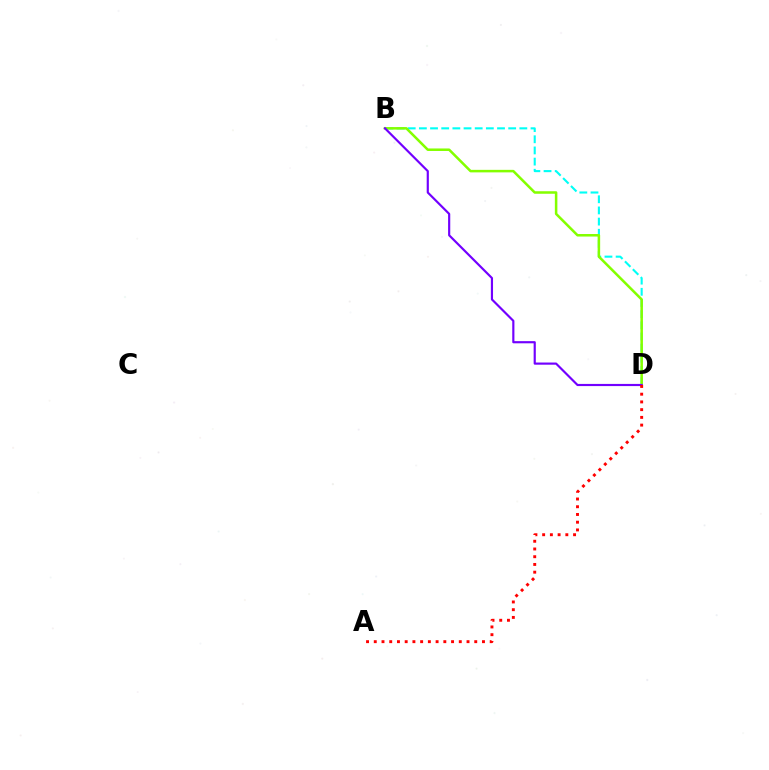{('B', 'D'): [{'color': '#00fff6', 'line_style': 'dashed', 'thickness': 1.52}, {'color': '#84ff00', 'line_style': 'solid', 'thickness': 1.82}, {'color': '#7200ff', 'line_style': 'solid', 'thickness': 1.56}], ('A', 'D'): [{'color': '#ff0000', 'line_style': 'dotted', 'thickness': 2.1}]}